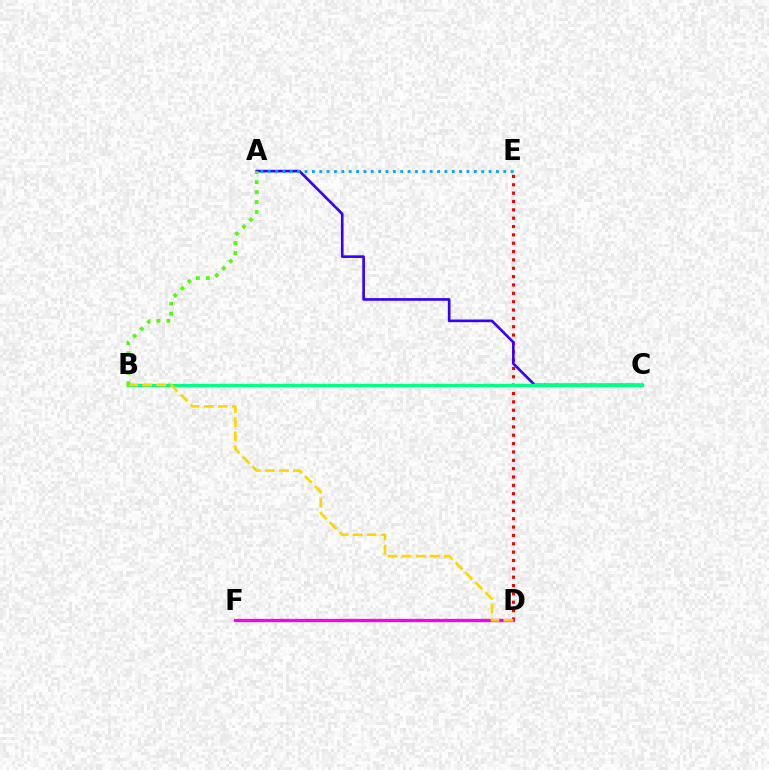{('D', 'E'): [{'color': '#ff0000', 'line_style': 'dotted', 'thickness': 2.27}], ('A', 'C'): [{'color': '#3700ff', 'line_style': 'solid', 'thickness': 1.92}], ('D', 'F'): [{'color': '#ff00ed', 'line_style': 'solid', 'thickness': 2.37}], ('B', 'C'): [{'color': '#00ff86', 'line_style': 'solid', 'thickness': 2.45}], ('A', 'E'): [{'color': '#009eff', 'line_style': 'dotted', 'thickness': 2.0}], ('B', 'D'): [{'color': '#ffd500', 'line_style': 'dashed', 'thickness': 1.91}], ('A', 'B'): [{'color': '#4fff00', 'line_style': 'dotted', 'thickness': 2.71}]}